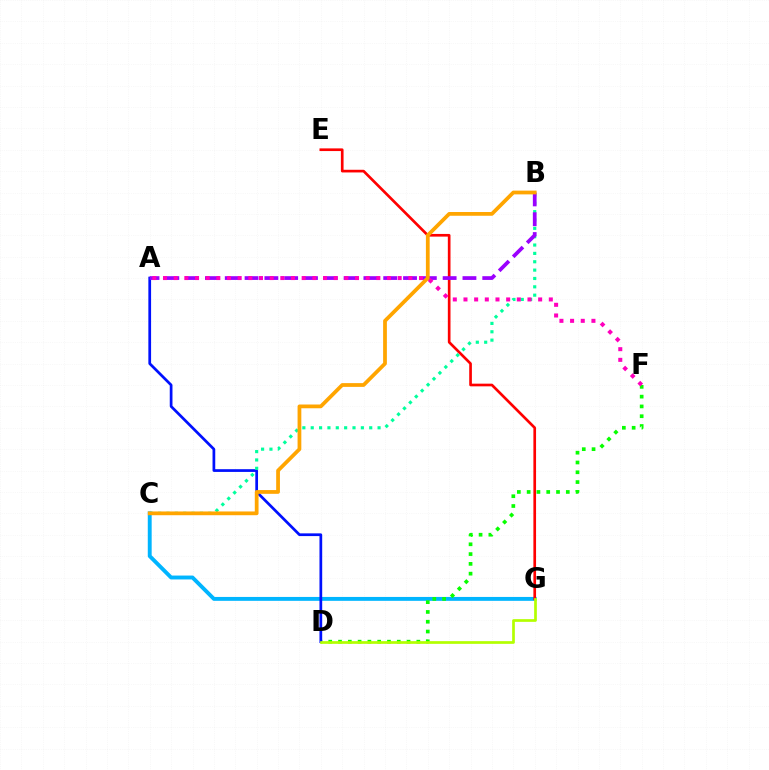{('C', 'G'): [{'color': '#00b5ff', 'line_style': 'solid', 'thickness': 2.8}], ('E', 'G'): [{'color': '#ff0000', 'line_style': 'solid', 'thickness': 1.92}], ('D', 'F'): [{'color': '#08ff00', 'line_style': 'dotted', 'thickness': 2.66}], ('A', 'D'): [{'color': '#0010ff', 'line_style': 'solid', 'thickness': 1.96}], ('B', 'C'): [{'color': '#00ff9d', 'line_style': 'dotted', 'thickness': 2.27}, {'color': '#ffa500', 'line_style': 'solid', 'thickness': 2.7}], ('A', 'B'): [{'color': '#9b00ff', 'line_style': 'dashed', 'thickness': 2.69}], ('D', 'G'): [{'color': '#b3ff00', 'line_style': 'solid', 'thickness': 1.94}], ('A', 'F'): [{'color': '#ff00bd', 'line_style': 'dotted', 'thickness': 2.9}]}